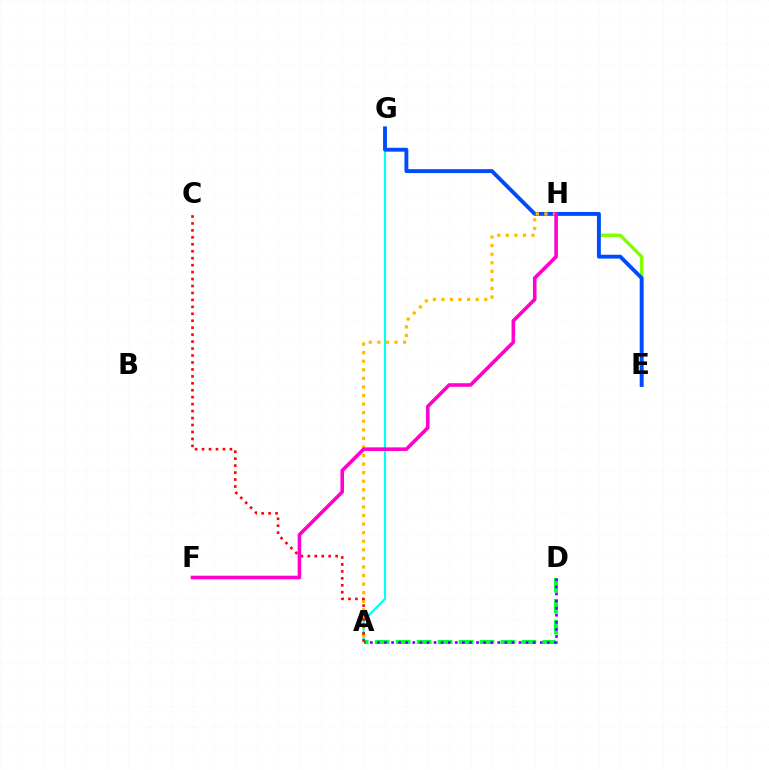{('E', 'H'): [{'color': '#84ff00', 'line_style': 'solid', 'thickness': 2.5}], ('A', 'G'): [{'color': '#00fff6', 'line_style': 'solid', 'thickness': 1.55}], ('A', 'D'): [{'color': '#00ff39', 'line_style': 'dashed', 'thickness': 2.85}, {'color': '#7200ff', 'line_style': 'dotted', 'thickness': 1.92}], ('E', 'G'): [{'color': '#004bff', 'line_style': 'solid', 'thickness': 2.79}], ('A', 'H'): [{'color': '#ffbd00', 'line_style': 'dotted', 'thickness': 2.33}], ('A', 'C'): [{'color': '#ff0000', 'line_style': 'dotted', 'thickness': 1.89}], ('F', 'H'): [{'color': '#ff00cf', 'line_style': 'solid', 'thickness': 2.59}]}